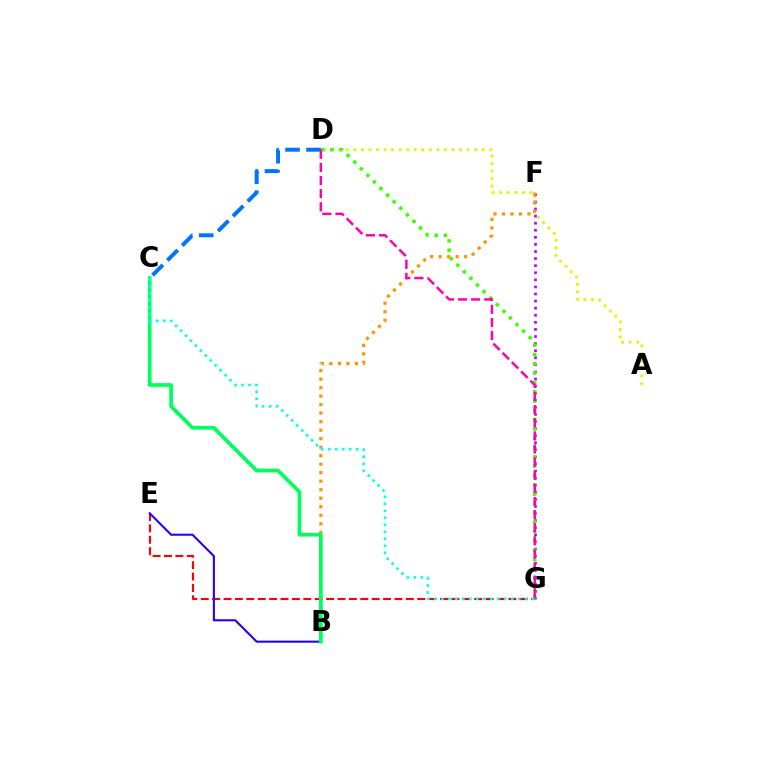{('A', 'D'): [{'color': '#d1ff00', 'line_style': 'dotted', 'thickness': 2.05}], ('F', 'G'): [{'color': '#b900ff', 'line_style': 'dotted', 'thickness': 1.92}], ('B', 'F'): [{'color': '#ff9400', 'line_style': 'dotted', 'thickness': 2.31}], ('D', 'G'): [{'color': '#3dff00', 'line_style': 'dotted', 'thickness': 2.53}, {'color': '#ff00ac', 'line_style': 'dashed', 'thickness': 1.78}], ('E', 'G'): [{'color': '#ff0000', 'line_style': 'dashed', 'thickness': 1.55}], ('C', 'D'): [{'color': '#0074ff', 'line_style': 'dashed', 'thickness': 2.85}], ('B', 'E'): [{'color': '#2500ff', 'line_style': 'solid', 'thickness': 1.51}], ('B', 'C'): [{'color': '#00ff5c', 'line_style': 'solid', 'thickness': 2.66}], ('C', 'G'): [{'color': '#00fff6', 'line_style': 'dotted', 'thickness': 1.9}]}